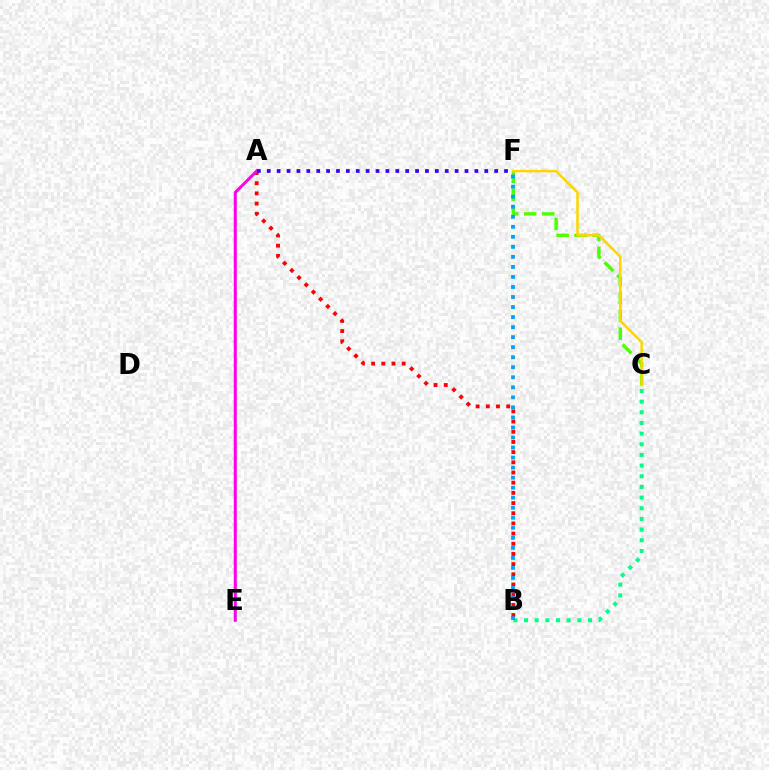{('B', 'C'): [{'color': '#00ff86', 'line_style': 'dotted', 'thickness': 2.9}], ('A', 'B'): [{'color': '#ff0000', 'line_style': 'dotted', 'thickness': 2.77}], ('A', 'E'): [{'color': '#ff00ed', 'line_style': 'solid', 'thickness': 2.18}], ('C', 'F'): [{'color': '#4fff00', 'line_style': 'dashed', 'thickness': 2.44}, {'color': '#ffd500', 'line_style': 'solid', 'thickness': 1.8}], ('B', 'F'): [{'color': '#009eff', 'line_style': 'dotted', 'thickness': 2.73}], ('A', 'F'): [{'color': '#3700ff', 'line_style': 'dotted', 'thickness': 2.69}]}